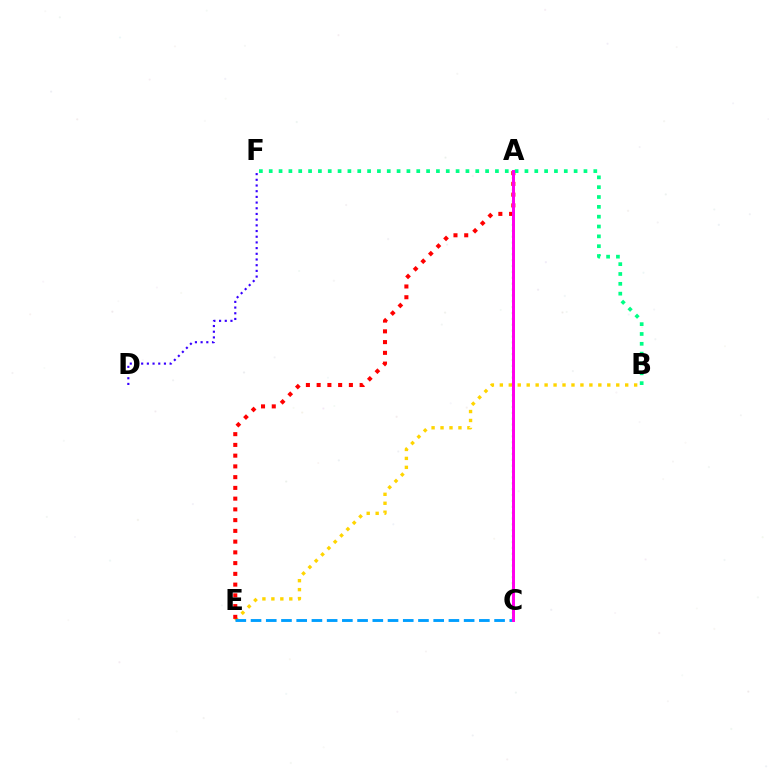{('B', 'E'): [{'color': '#ffd500', 'line_style': 'dotted', 'thickness': 2.43}], ('D', 'F'): [{'color': '#3700ff', 'line_style': 'dotted', 'thickness': 1.55}], ('A', 'C'): [{'color': '#4fff00', 'line_style': 'dotted', 'thickness': 1.6}, {'color': '#ff00ed', 'line_style': 'solid', 'thickness': 2.15}], ('A', 'E'): [{'color': '#ff0000', 'line_style': 'dotted', 'thickness': 2.92}], ('B', 'F'): [{'color': '#00ff86', 'line_style': 'dotted', 'thickness': 2.67}], ('C', 'E'): [{'color': '#009eff', 'line_style': 'dashed', 'thickness': 2.07}]}